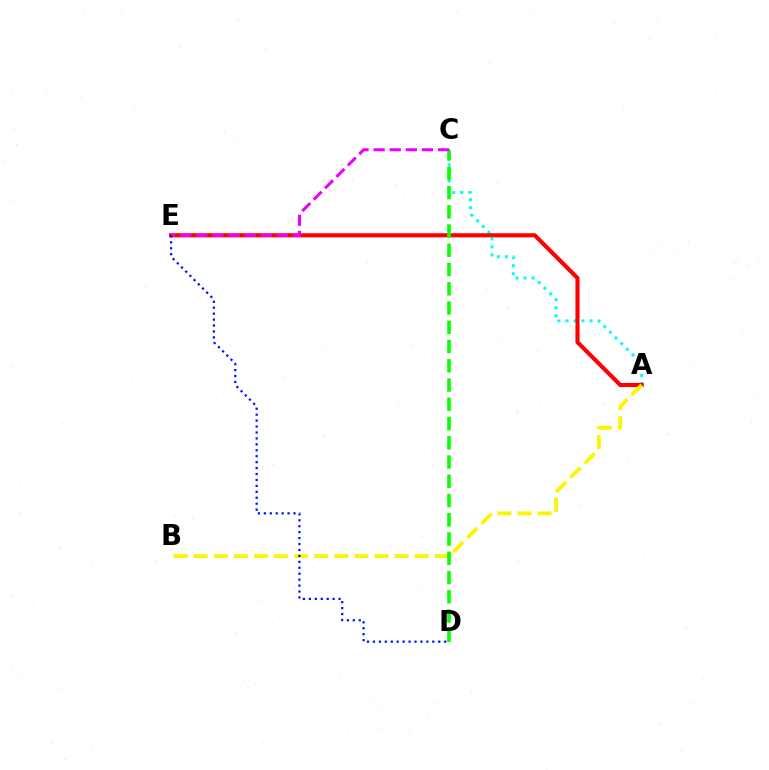{('A', 'C'): [{'color': '#00fff6', 'line_style': 'dotted', 'thickness': 2.18}], ('A', 'E'): [{'color': '#ff0000', 'line_style': 'solid', 'thickness': 2.97}], ('A', 'B'): [{'color': '#fcf500', 'line_style': 'dashed', 'thickness': 2.73}], ('C', 'D'): [{'color': '#08ff00', 'line_style': 'dashed', 'thickness': 2.61}], ('C', 'E'): [{'color': '#ee00ff', 'line_style': 'dashed', 'thickness': 2.19}], ('D', 'E'): [{'color': '#0010ff', 'line_style': 'dotted', 'thickness': 1.61}]}